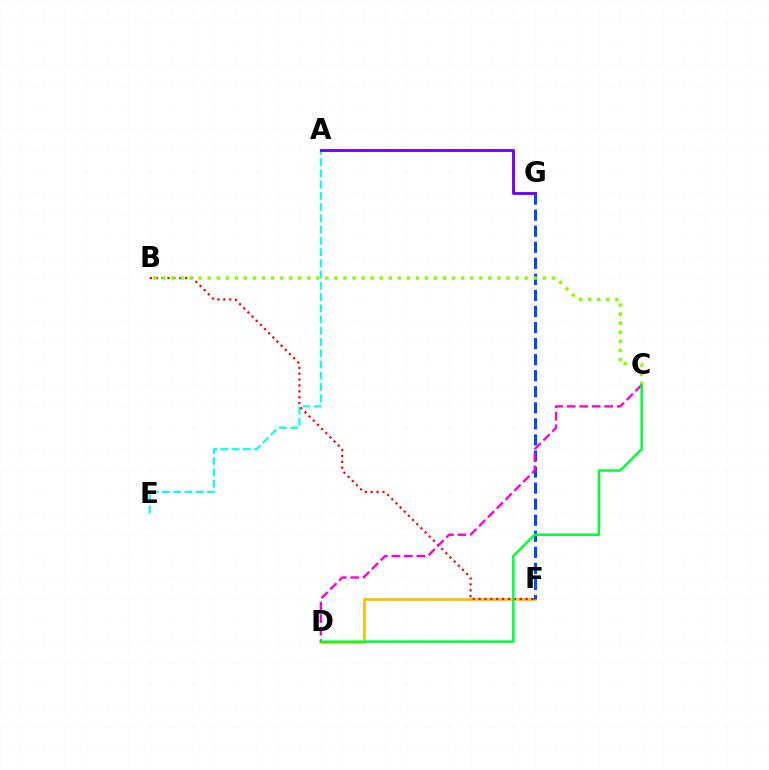{('D', 'F'): [{'color': '#ffbd00', 'line_style': 'solid', 'thickness': 1.98}], ('A', 'E'): [{'color': '#00fff6', 'line_style': 'dashed', 'thickness': 1.53}], ('F', 'G'): [{'color': '#004bff', 'line_style': 'dashed', 'thickness': 2.18}], ('B', 'F'): [{'color': '#ff0000', 'line_style': 'dotted', 'thickness': 1.6}], ('B', 'C'): [{'color': '#84ff00', 'line_style': 'dotted', 'thickness': 2.46}], ('C', 'D'): [{'color': '#ff00cf', 'line_style': 'dashed', 'thickness': 1.7}, {'color': '#00ff39', 'line_style': 'solid', 'thickness': 1.81}], ('A', 'G'): [{'color': '#7200ff', 'line_style': 'solid', 'thickness': 2.07}]}